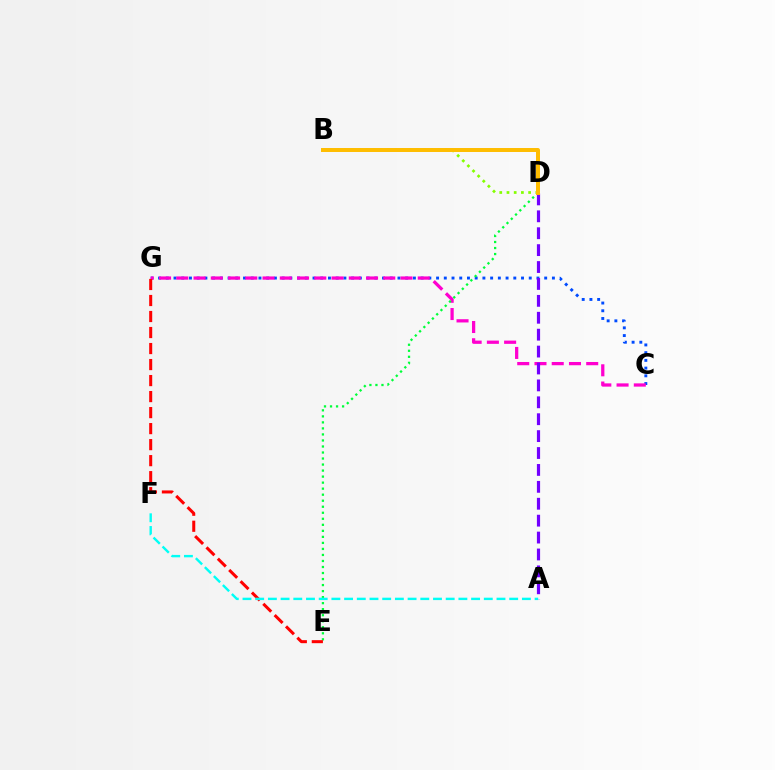{('C', 'G'): [{'color': '#004bff', 'line_style': 'dotted', 'thickness': 2.1}, {'color': '#ff00cf', 'line_style': 'dashed', 'thickness': 2.34}], ('D', 'E'): [{'color': '#00ff39', 'line_style': 'dotted', 'thickness': 1.64}], ('B', 'D'): [{'color': '#84ff00', 'line_style': 'dotted', 'thickness': 1.96}, {'color': '#ffbd00', 'line_style': 'solid', 'thickness': 2.86}], ('E', 'G'): [{'color': '#ff0000', 'line_style': 'dashed', 'thickness': 2.18}], ('A', 'D'): [{'color': '#7200ff', 'line_style': 'dashed', 'thickness': 2.3}], ('A', 'F'): [{'color': '#00fff6', 'line_style': 'dashed', 'thickness': 1.73}]}